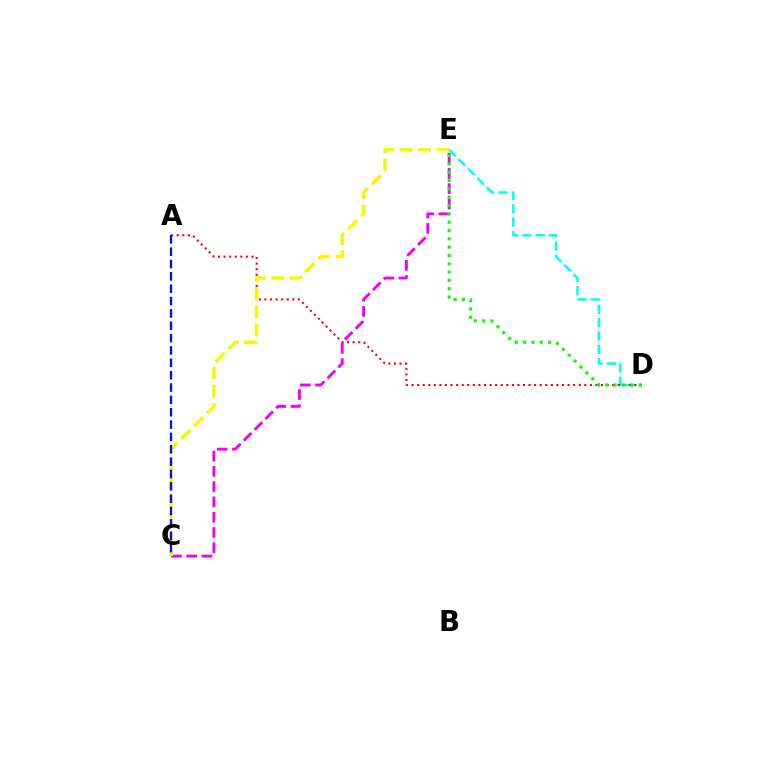{('C', 'E'): [{'color': '#ee00ff', 'line_style': 'dashed', 'thickness': 2.07}, {'color': '#fcf500', 'line_style': 'dashed', 'thickness': 2.48}], ('D', 'E'): [{'color': '#00fff6', 'line_style': 'dashed', 'thickness': 1.81}, {'color': '#08ff00', 'line_style': 'dotted', 'thickness': 2.26}], ('A', 'D'): [{'color': '#ff0000', 'line_style': 'dotted', 'thickness': 1.51}], ('A', 'C'): [{'color': '#0010ff', 'line_style': 'dashed', 'thickness': 1.68}]}